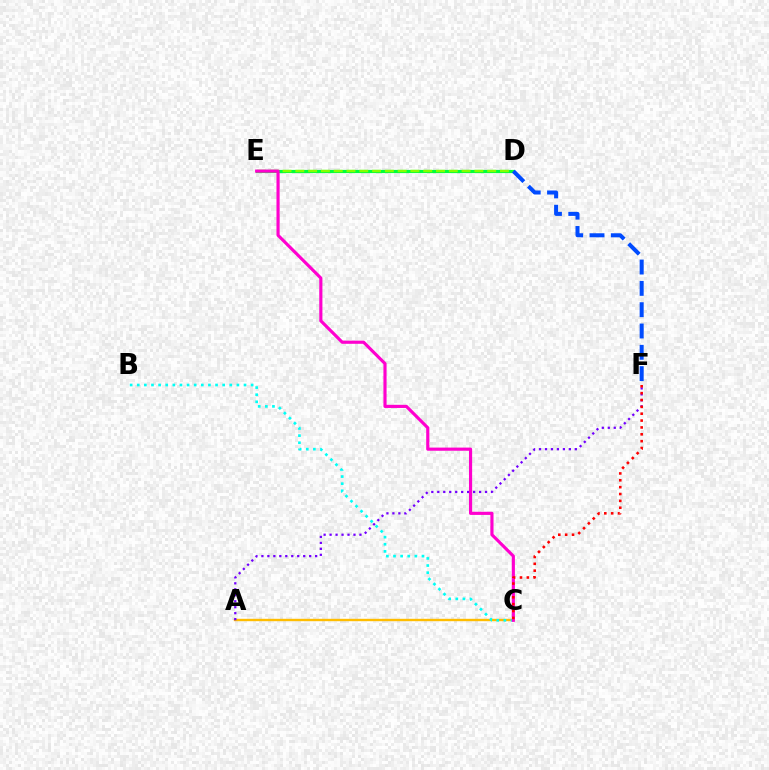{('A', 'C'): [{'color': '#ffbd00', 'line_style': 'solid', 'thickness': 1.72}], ('D', 'E'): [{'color': '#00ff39', 'line_style': 'solid', 'thickness': 2.29}, {'color': '#84ff00', 'line_style': 'dashed', 'thickness': 1.74}], ('B', 'C'): [{'color': '#00fff6', 'line_style': 'dotted', 'thickness': 1.93}], ('A', 'F'): [{'color': '#7200ff', 'line_style': 'dotted', 'thickness': 1.62}], ('C', 'E'): [{'color': '#ff00cf', 'line_style': 'solid', 'thickness': 2.27}], ('C', 'F'): [{'color': '#ff0000', 'line_style': 'dotted', 'thickness': 1.86}], ('D', 'F'): [{'color': '#004bff', 'line_style': 'dashed', 'thickness': 2.89}]}